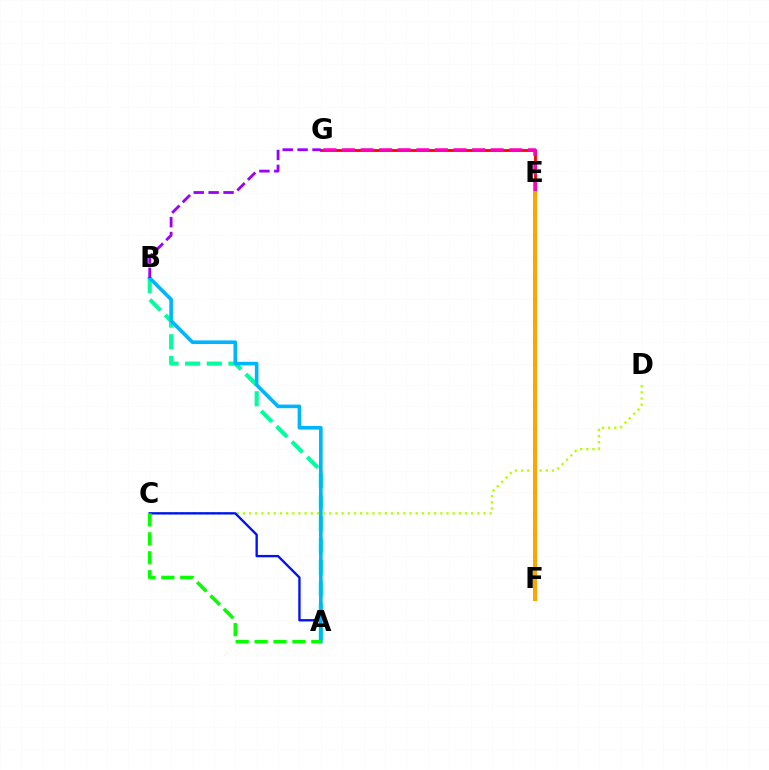{('E', 'G'): [{'color': '#ff0000', 'line_style': 'solid', 'thickness': 2.02}, {'color': '#ff00bd', 'line_style': 'dashed', 'thickness': 2.53}], ('C', 'D'): [{'color': '#b3ff00', 'line_style': 'dotted', 'thickness': 1.68}], ('A', 'B'): [{'color': '#00ff9d', 'line_style': 'dashed', 'thickness': 2.94}, {'color': '#00b5ff', 'line_style': 'solid', 'thickness': 2.61}], ('A', 'C'): [{'color': '#0010ff', 'line_style': 'solid', 'thickness': 1.69}, {'color': '#08ff00', 'line_style': 'dashed', 'thickness': 2.57}], ('E', 'F'): [{'color': '#ffa500', 'line_style': 'solid', 'thickness': 2.89}], ('B', 'G'): [{'color': '#9b00ff', 'line_style': 'dashed', 'thickness': 2.02}]}